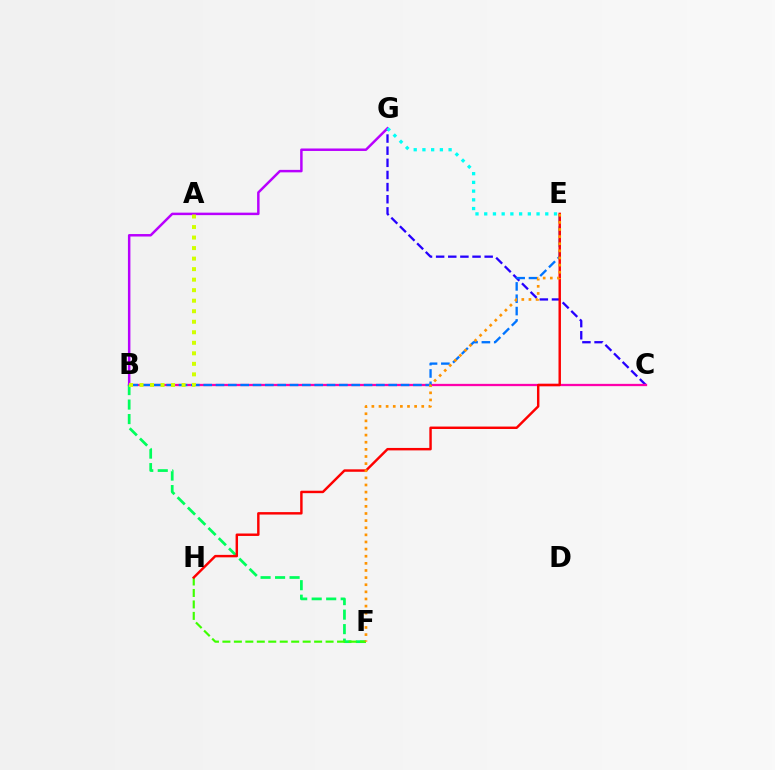{('C', 'G'): [{'color': '#2500ff', 'line_style': 'dashed', 'thickness': 1.65}], ('B', 'C'): [{'color': '#ff00ac', 'line_style': 'solid', 'thickness': 1.65}], ('B', 'G'): [{'color': '#b900ff', 'line_style': 'solid', 'thickness': 1.78}], ('B', 'F'): [{'color': '#00ff5c', 'line_style': 'dashed', 'thickness': 1.97}], ('F', 'H'): [{'color': '#3dff00', 'line_style': 'dashed', 'thickness': 1.56}], ('B', 'E'): [{'color': '#0074ff', 'line_style': 'dashed', 'thickness': 1.68}], ('E', 'H'): [{'color': '#ff0000', 'line_style': 'solid', 'thickness': 1.76}], ('A', 'B'): [{'color': '#d1ff00', 'line_style': 'dotted', 'thickness': 2.86}], ('E', 'F'): [{'color': '#ff9400', 'line_style': 'dotted', 'thickness': 1.94}], ('E', 'G'): [{'color': '#00fff6', 'line_style': 'dotted', 'thickness': 2.37}]}